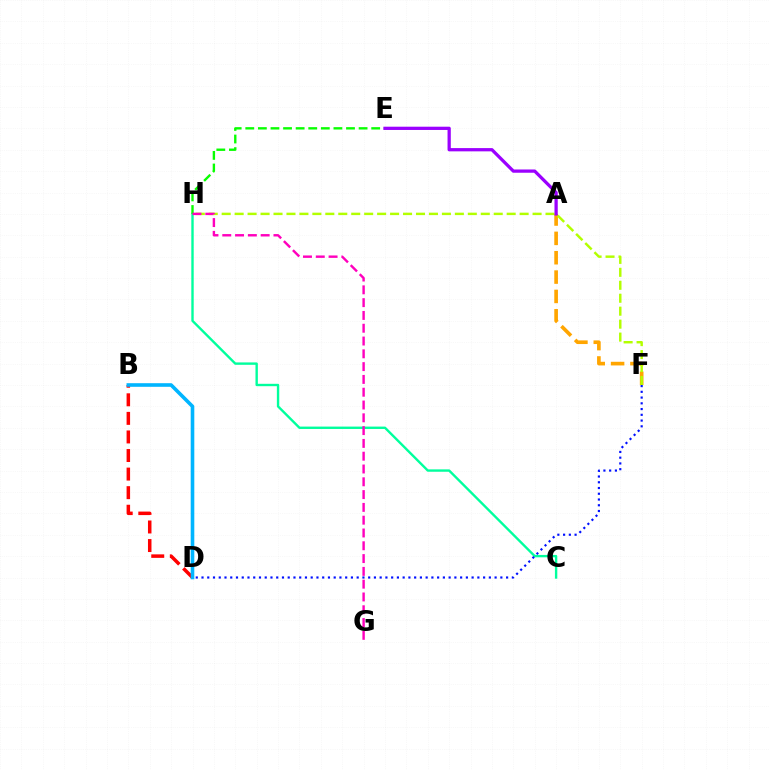{('B', 'D'): [{'color': '#ff0000', 'line_style': 'dashed', 'thickness': 2.52}, {'color': '#00b5ff', 'line_style': 'solid', 'thickness': 2.6}], ('C', 'H'): [{'color': '#00ff9d', 'line_style': 'solid', 'thickness': 1.72}], ('E', 'H'): [{'color': '#08ff00', 'line_style': 'dashed', 'thickness': 1.71}], ('A', 'F'): [{'color': '#ffa500', 'line_style': 'dashed', 'thickness': 2.63}], ('D', 'F'): [{'color': '#0010ff', 'line_style': 'dotted', 'thickness': 1.56}], ('F', 'H'): [{'color': '#b3ff00', 'line_style': 'dashed', 'thickness': 1.76}], ('A', 'E'): [{'color': '#9b00ff', 'line_style': 'solid', 'thickness': 2.35}], ('G', 'H'): [{'color': '#ff00bd', 'line_style': 'dashed', 'thickness': 1.74}]}